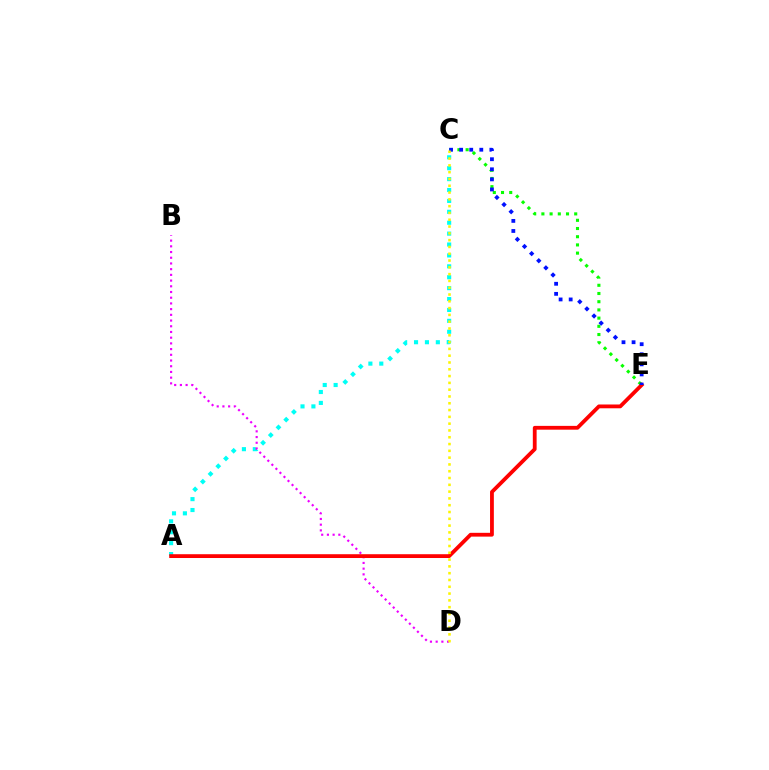{('C', 'E'): [{'color': '#08ff00', 'line_style': 'dotted', 'thickness': 2.23}, {'color': '#0010ff', 'line_style': 'dotted', 'thickness': 2.74}], ('A', 'C'): [{'color': '#00fff6', 'line_style': 'dotted', 'thickness': 2.96}], ('B', 'D'): [{'color': '#ee00ff', 'line_style': 'dotted', 'thickness': 1.55}], ('A', 'E'): [{'color': '#ff0000', 'line_style': 'solid', 'thickness': 2.74}], ('C', 'D'): [{'color': '#fcf500', 'line_style': 'dotted', 'thickness': 1.85}]}